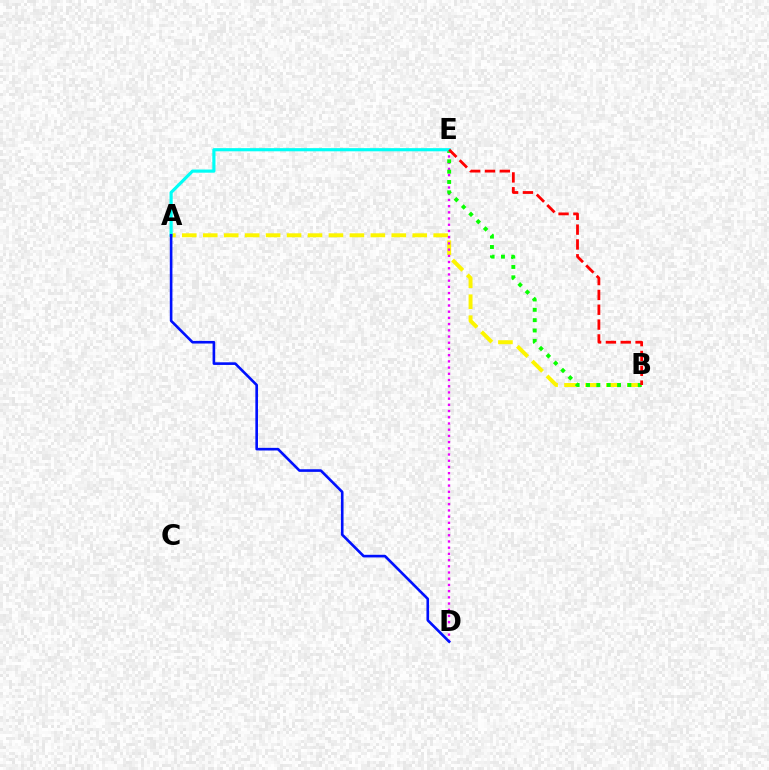{('A', 'B'): [{'color': '#fcf500', 'line_style': 'dashed', 'thickness': 2.85}], ('D', 'E'): [{'color': '#ee00ff', 'line_style': 'dotted', 'thickness': 1.69}], ('B', 'E'): [{'color': '#08ff00', 'line_style': 'dotted', 'thickness': 2.81}, {'color': '#ff0000', 'line_style': 'dashed', 'thickness': 2.01}], ('A', 'E'): [{'color': '#00fff6', 'line_style': 'solid', 'thickness': 2.27}], ('A', 'D'): [{'color': '#0010ff', 'line_style': 'solid', 'thickness': 1.89}]}